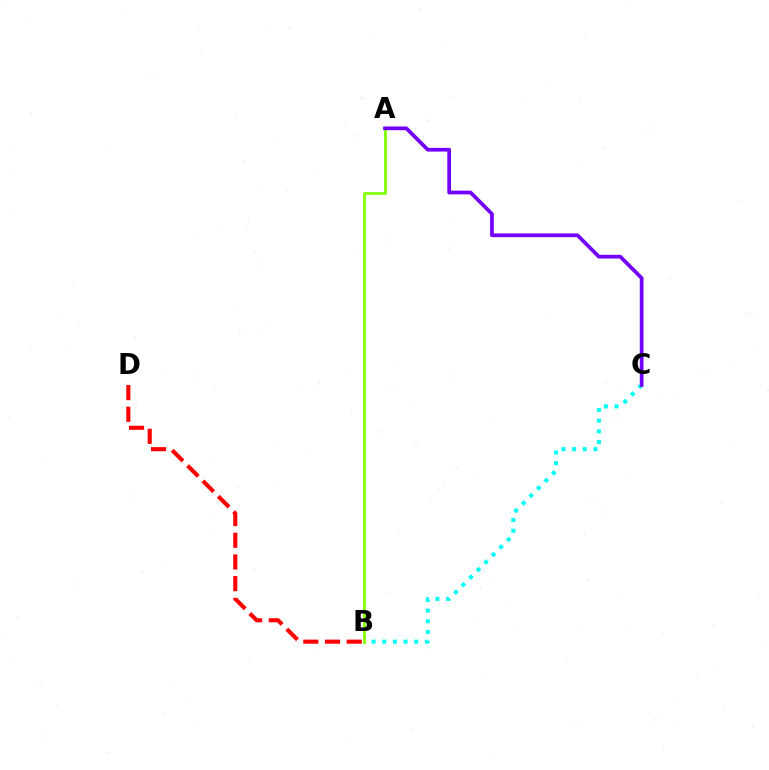{('B', 'C'): [{'color': '#00fff6', 'line_style': 'dotted', 'thickness': 2.9}], ('A', 'B'): [{'color': '#84ff00', 'line_style': 'solid', 'thickness': 2.01}], ('A', 'C'): [{'color': '#7200ff', 'line_style': 'solid', 'thickness': 2.69}], ('B', 'D'): [{'color': '#ff0000', 'line_style': 'dashed', 'thickness': 2.95}]}